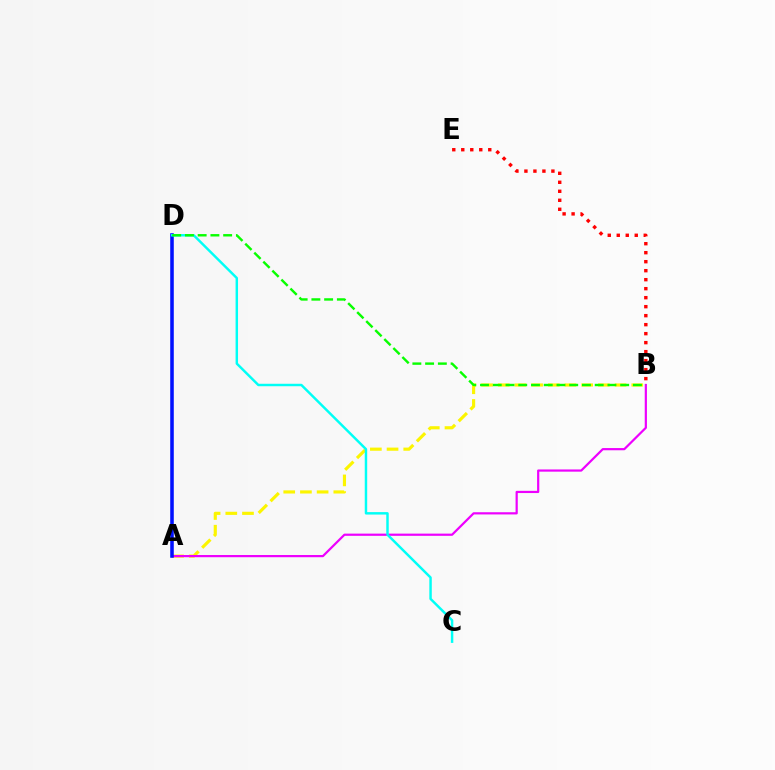{('A', 'B'): [{'color': '#fcf500', 'line_style': 'dashed', 'thickness': 2.27}, {'color': '#ee00ff', 'line_style': 'solid', 'thickness': 1.59}], ('A', 'D'): [{'color': '#0010ff', 'line_style': 'solid', 'thickness': 2.56}], ('B', 'E'): [{'color': '#ff0000', 'line_style': 'dotted', 'thickness': 2.44}], ('C', 'D'): [{'color': '#00fff6', 'line_style': 'solid', 'thickness': 1.77}], ('B', 'D'): [{'color': '#08ff00', 'line_style': 'dashed', 'thickness': 1.73}]}